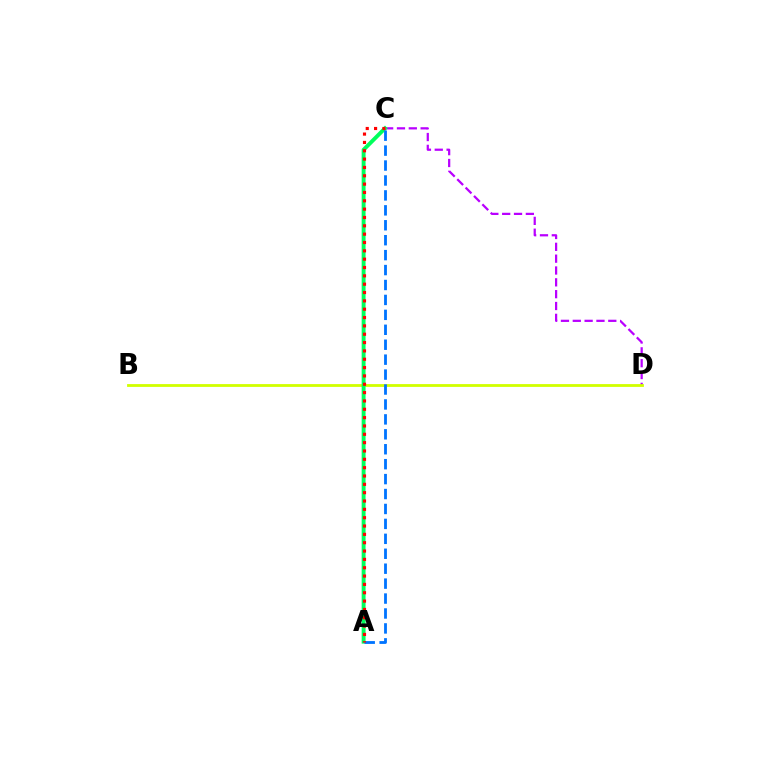{('C', 'D'): [{'color': '#b900ff', 'line_style': 'dashed', 'thickness': 1.61}], ('B', 'D'): [{'color': '#d1ff00', 'line_style': 'solid', 'thickness': 2.02}], ('A', 'C'): [{'color': '#00ff5c', 'line_style': 'solid', 'thickness': 2.82}, {'color': '#0074ff', 'line_style': 'dashed', 'thickness': 2.03}, {'color': '#ff0000', 'line_style': 'dotted', 'thickness': 2.27}]}